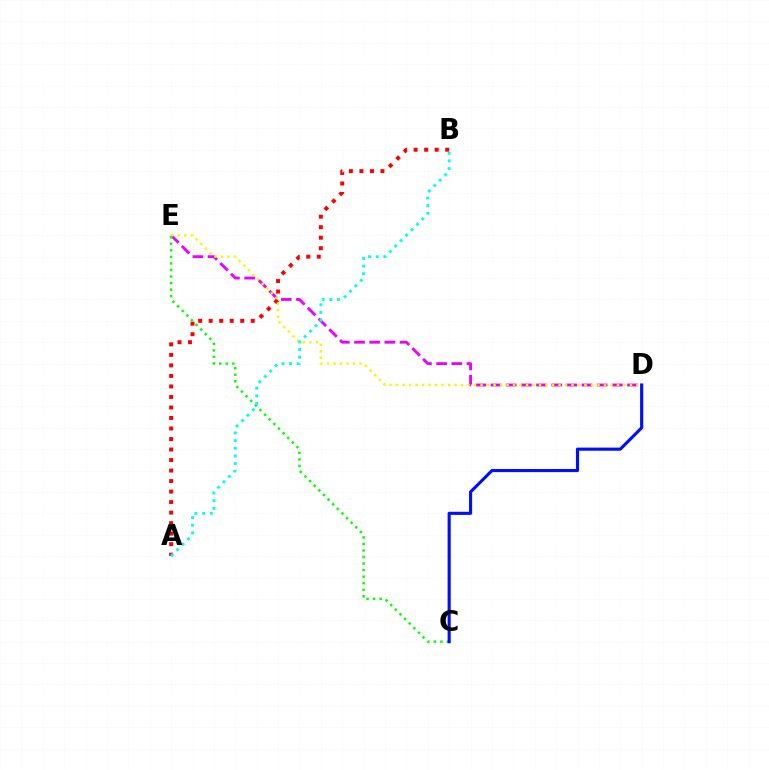{('A', 'B'): [{'color': '#ff0000', 'line_style': 'dotted', 'thickness': 2.86}, {'color': '#00fff6', 'line_style': 'dotted', 'thickness': 2.08}], ('D', 'E'): [{'color': '#ee00ff', 'line_style': 'dashed', 'thickness': 2.06}, {'color': '#fcf500', 'line_style': 'dotted', 'thickness': 1.77}], ('C', 'E'): [{'color': '#08ff00', 'line_style': 'dotted', 'thickness': 1.78}], ('C', 'D'): [{'color': '#0010ff', 'line_style': 'solid', 'thickness': 2.25}]}